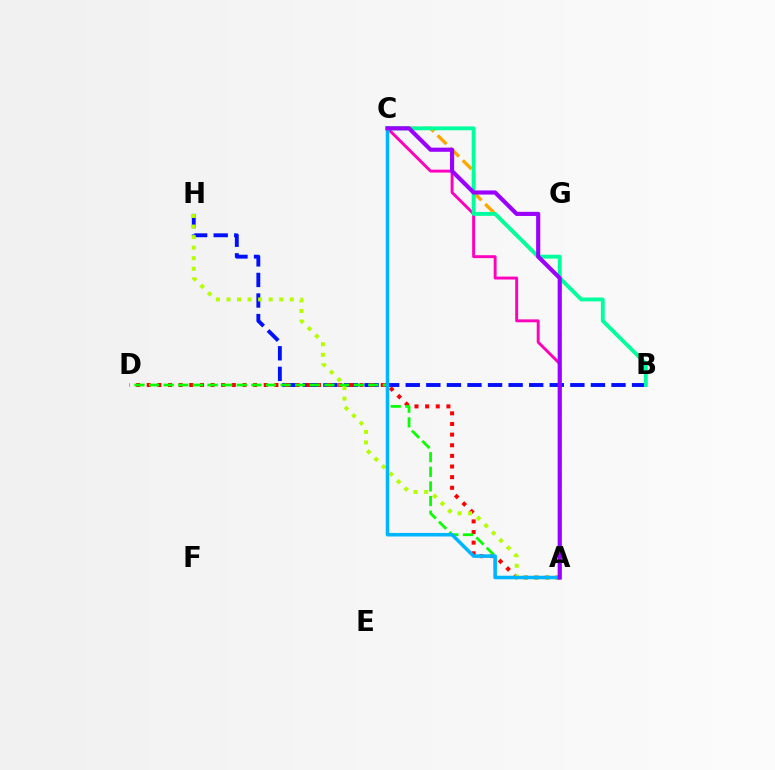{('B', 'H'): [{'color': '#0010ff', 'line_style': 'dashed', 'thickness': 2.8}], ('A', 'D'): [{'color': '#ff0000', 'line_style': 'dotted', 'thickness': 2.89}, {'color': '#08ff00', 'line_style': 'dashed', 'thickness': 1.99}], ('A', 'H'): [{'color': '#b3ff00', 'line_style': 'dotted', 'thickness': 2.87}], ('A', 'C'): [{'color': '#ffa500', 'line_style': 'dashed', 'thickness': 2.4}, {'color': '#ff00bd', 'line_style': 'solid', 'thickness': 2.1}, {'color': '#00b5ff', 'line_style': 'solid', 'thickness': 2.55}, {'color': '#9b00ff', 'line_style': 'solid', 'thickness': 2.98}], ('B', 'C'): [{'color': '#00ff9d', 'line_style': 'solid', 'thickness': 2.79}]}